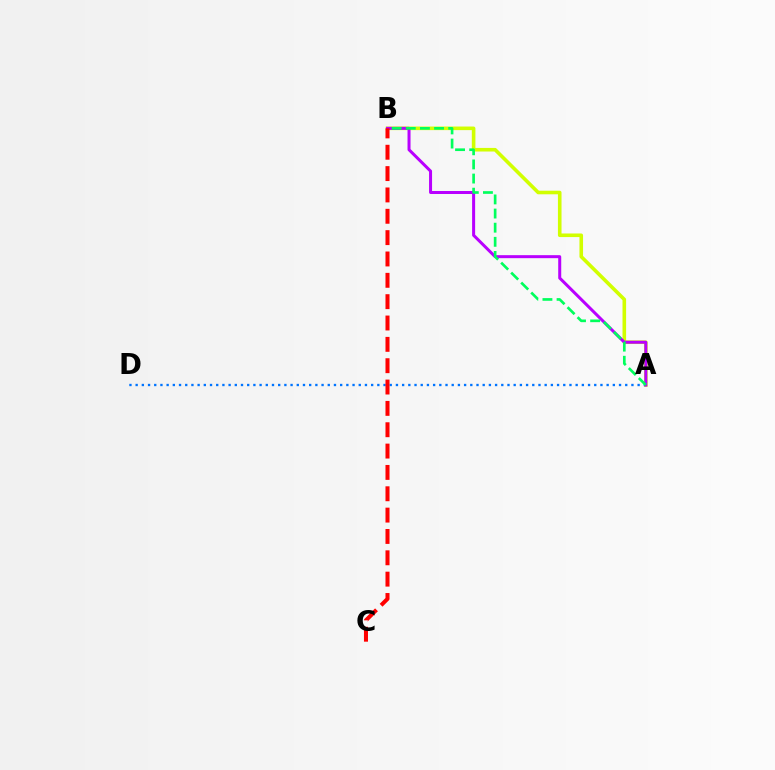{('A', 'B'): [{'color': '#d1ff00', 'line_style': 'solid', 'thickness': 2.59}, {'color': '#b900ff', 'line_style': 'solid', 'thickness': 2.17}, {'color': '#00ff5c', 'line_style': 'dashed', 'thickness': 1.92}], ('A', 'D'): [{'color': '#0074ff', 'line_style': 'dotted', 'thickness': 1.68}], ('B', 'C'): [{'color': '#ff0000', 'line_style': 'dashed', 'thickness': 2.9}]}